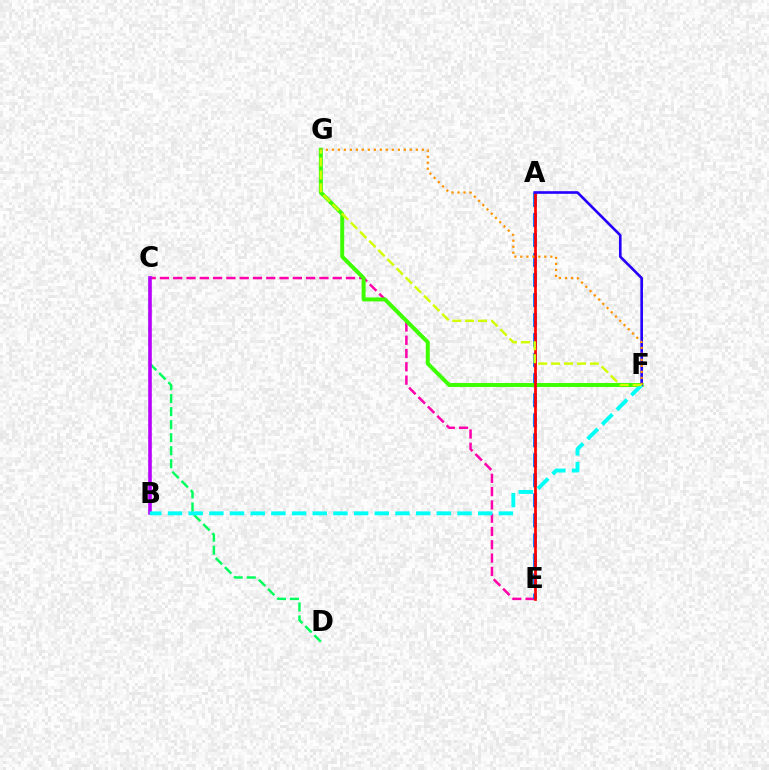{('C', 'D'): [{'color': '#00ff5c', 'line_style': 'dashed', 'thickness': 1.77}], ('C', 'E'): [{'color': '#ff00ac', 'line_style': 'dashed', 'thickness': 1.81}], ('A', 'E'): [{'color': '#0074ff', 'line_style': 'dashed', 'thickness': 2.72}, {'color': '#ff0000', 'line_style': 'solid', 'thickness': 1.96}], ('F', 'G'): [{'color': '#3dff00', 'line_style': 'solid', 'thickness': 2.85}, {'color': '#ff9400', 'line_style': 'dotted', 'thickness': 1.63}, {'color': '#d1ff00', 'line_style': 'dashed', 'thickness': 1.75}], ('B', 'C'): [{'color': '#b900ff', 'line_style': 'solid', 'thickness': 2.6}], ('A', 'F'): [{'color': '#2500ff', 'line_style': 'solid', 'thickness': 1.89}], ('B', 'F'): [{'color': '#00fff6', 'line_style': 'dashed', 'thickness': 2.81}]}